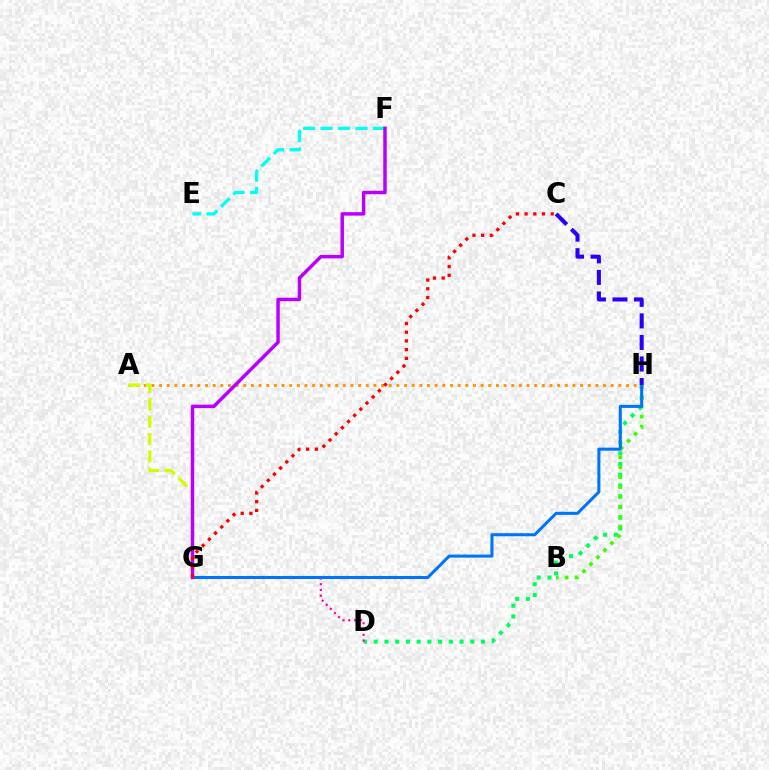{('A', 'H'): [{'color': '#ff9400', 'line_style': 'dotted', 'thickness': 2.08}], ('D', 'H'): [{'color': '#00ff5c', 'line_style': 'dotted', 'thickness': 2.92}], ('B', 'H'): [{'color': '#3dff00', 'line_style': 'dotted', 'thickness': 2.69}], ('D', 'G'): [{'color': '#ff00ac', 'line_style': 'dotted', 'thickness': 1.57}], ('G', 'H'): [{'color': '#0074ff', 'line_style': 'solid', 'thickness': 2.2}], ('E', 'F'): [{'color': '#00fff6', 'line_style': 'dashed', 'thickness': 2.37}], ('A', 'G'): [{'color': '#d1ff00', 'line_style': 'dashed', 'thickness': 2.36}], ('F', 'G'): [{'color': '#b900ff', 'line_style': 'solid', 'thickness': 2.5}], ('C', 'H'): [{'color': '#2500ff', 'line_style': 'dashed', 'thickness': 2.93}], ('C', 'G'): [{'color': '#ff0000', 'line_style': 'dotted', 'thickness': 2.37}]}